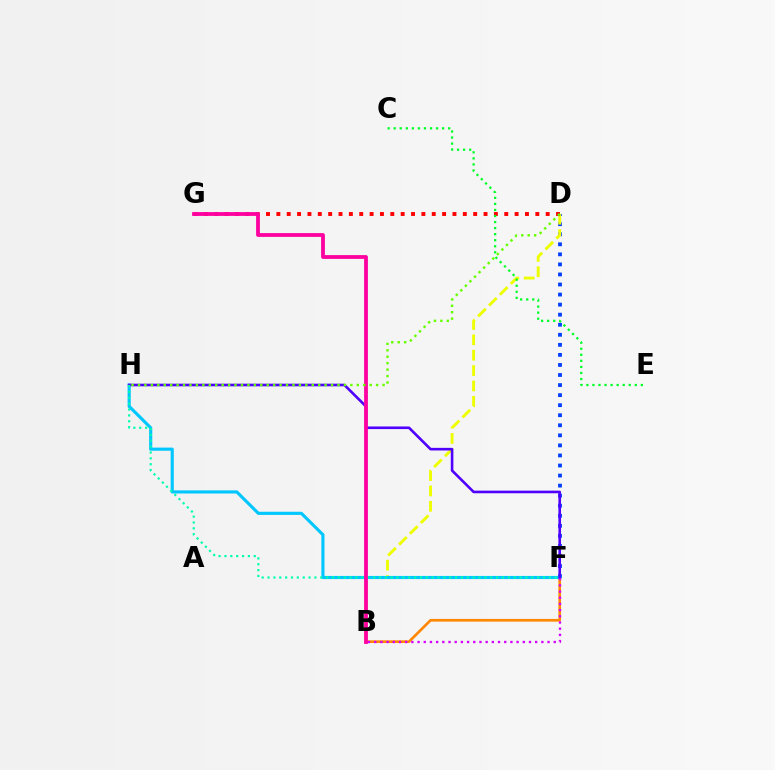{('D', 'F'): [{'color': '#003fff', 'line_style': 'dotted', 'thickness': 2.73}], ('B', 'F'): [{'color': '#ff8800', 'line_style': 'solid', 'thickness': 1.94}, {'color': '#d600ff', 'line_style': 'dotted', 'thickness': 1.68}], ('B', 'D'): [{'color': '#eeff00', 'line_style': 'dashed', 'thickness': 2.09}], ('F', 'H'): [{'color': '#00c7ff', 'line_style': 'solid', 'thickness': 2.25}, {'color': '#4f00ff', 'line_style': 'solid', 'thickness': 1.88}, {'color': '#00ffaf', 'line_style': 'dotted', 'thickness': 1.59}], ('D', 'G'): [{'color': '#ff0000', 'line_style': 'dotted', 'thickness': 2.81}], ('B', 'G'): [{'color': '#ff00a0', 'line_style': 'solid', 'thickness': 2.73}], ('D', 'H'): [{'color': '#66ff00', 'line_style': 'dotted', 'thickness': 1.75}], ('C', 'E'): [{'color': '#00ff27', 'line_style': 'dotted', 'thickness': 1.64}]}